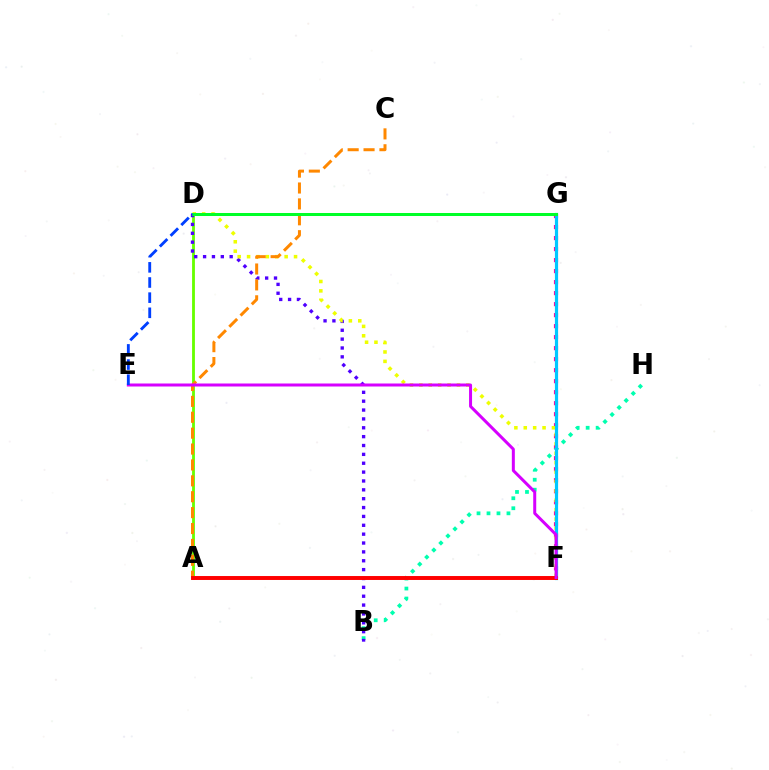{('F', 'G'): [{'color': '#ff00a0', 'line_style': 'dotted', 'thickness': 2.99}, {'color': '#00c7ff', 'line_style': 'solid', 'thickness': 2.31}], ('B', 'H'): [{'color': '#00ffaf', 'line_style': 'dotted', 'thickness': 2.71}], ('A', 'D'): [{'color': '#66ff00', 'line_style': 'solid', 'thickness': 2.03}], ('B', 'D'): [{'color': '#4f00ff', 'line_style': 'dotted', 'thickness': 2.41}], ('D', 'F'): [{'color': '#eeff00', 'line_style': 'dotted', 'thickness': 2.55}], ('A', 'C'): [{'color': '#ff8800', 'line_style': 'dashed', 'thickness': 2.16}], ('A', 'F'): [{'color': '#ff0000', 'line_style': 'solid', 'thickness': 2.83}], ('D', 'G'): [{'color': '#00ff27', 'line_style': 'solid', 'thickness': 2.17}], ('E', 'F'): [{'color': '#d600ff', 'line_style': 'solid', 'thickness': 2.16}], ('D', 'E'): [{'color': '#003fff', 'line_style': 'dashed', 'thickness': 2.06}]}